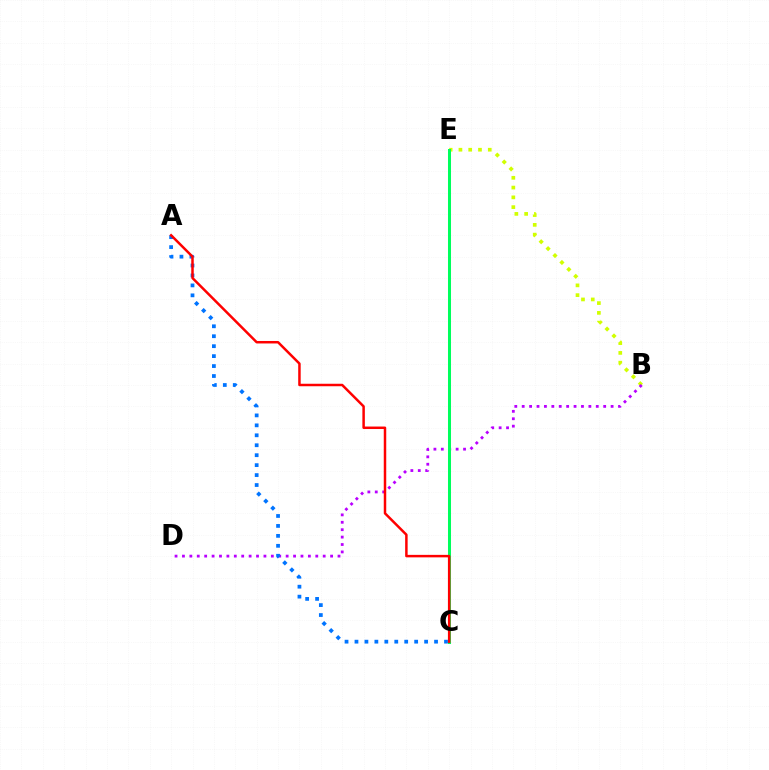{('B', 'E'): [{'color': '#d1ff00', 'line_style': 'dotted', 'thickness': 2.66}], ('B', 'D'): [{'color': '#b900ff', 'line_style': 'dotted', 'thickness': 2.01}], ('A', 'C'): [{'color': '#0074ff', 'line_style': 'dotted', 'thickness': 2.7}, {'color': '#ff0000', 'line_style': 'solid', 'thickness': 1.79}], ('C', 'E'): [{'color': '#00ff5c', 'line_style': 'solid', 'thickness': 2.17}]}